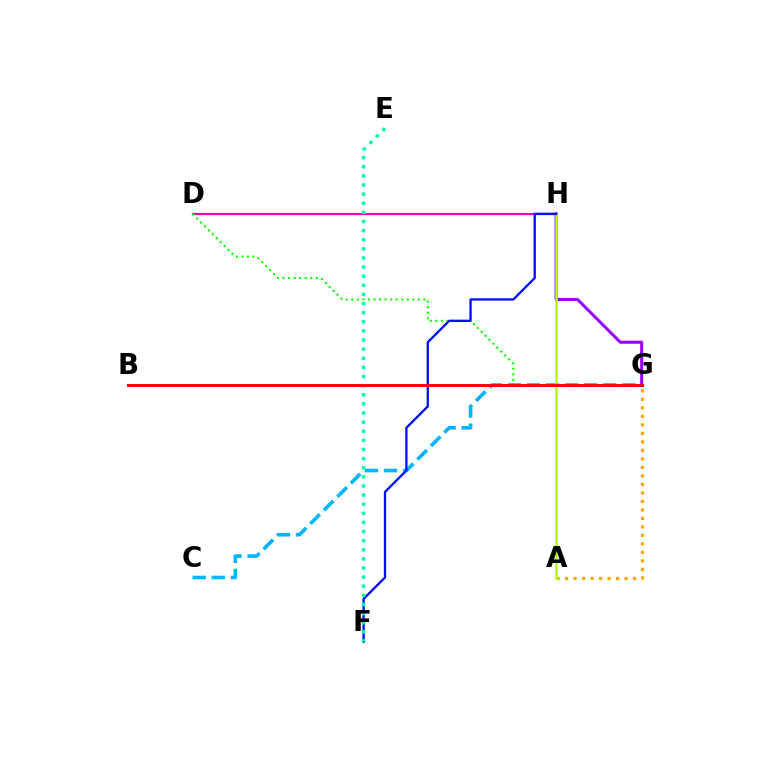{('C', 'G'): [{'color': '#00b5ff', 'line_style': 'dashed', 'thickness': 2.59}], ('D', 'H'): [{'color': '#ff00bd', 'line_style': 'solid', 'thickness': 1.59}], ('A', 'G'): [{'color': '#ffa500', 'line_style': 'dotted', 'thickness': 2.31}], ('G', 'H'): [{'color': '#9b00ff', 'line_style': 'solid', 'thickness': 2.19}], ('D', 'G'): [{'color': '#08ff00', 'line_style': 'dotted', 'thickness': 1.51}], ('A', 'H'): [{'color': '#b3ff00', 'line_style': 'solid', 'thickness': 1.81}], ('F', 'H'): [{'color': '#0010ff', 'line_style': 'solid', 'thickness': 1.66}], ('E', 'F'): [{'color': '#00ff9d', 'line_style': 'dotted', 'thickness': 2.48}], ('B', 'G'): [{'color': '#ff0000', 'line_style': 'solid', 'thickness': 2.1}]}